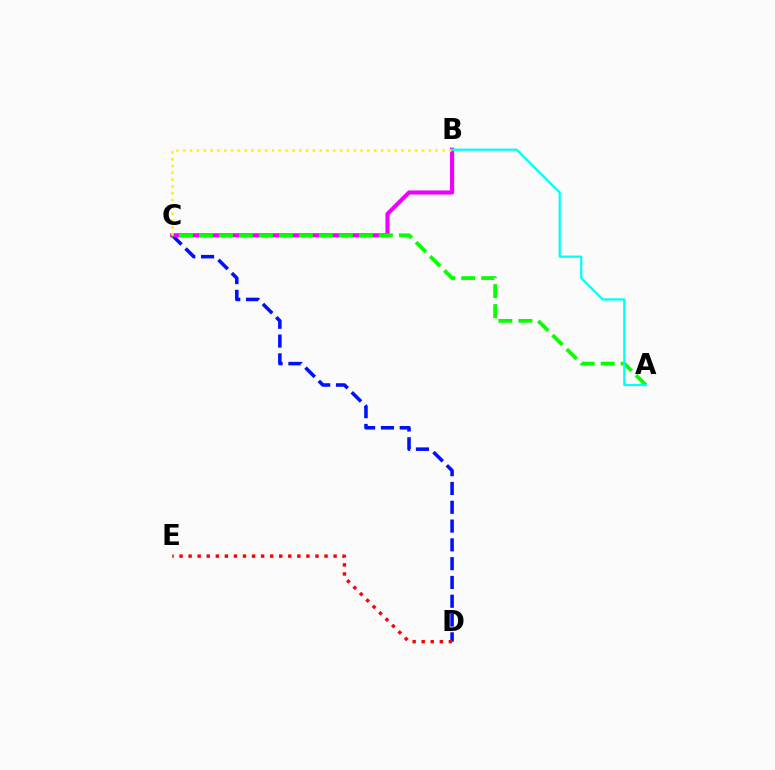{('C', 'D'): [{'color': '#0010ff', 'line_style': 'dashed', 'thickness': 2.55}], ('B', 'C'): [{'color': '#ee00ff', 'line_style': 'solid', 'thickness': 2.96}, {'color': '#fcf500', 'line_style': 'dotted', 'thickness': 1.85}], ('D', 'E'): [{'color': '#ff0000', 'line_style': 'dotted', 'thickness': 2.46}], ('A', 'C'): [{'color': '#08ff00', 'line_style': 'dashed', 'thickness': 2.72}], ('A', 'B'): [{'color': '#00fff6', 'line_style': 'solid', 'thickness': 1.62}]}